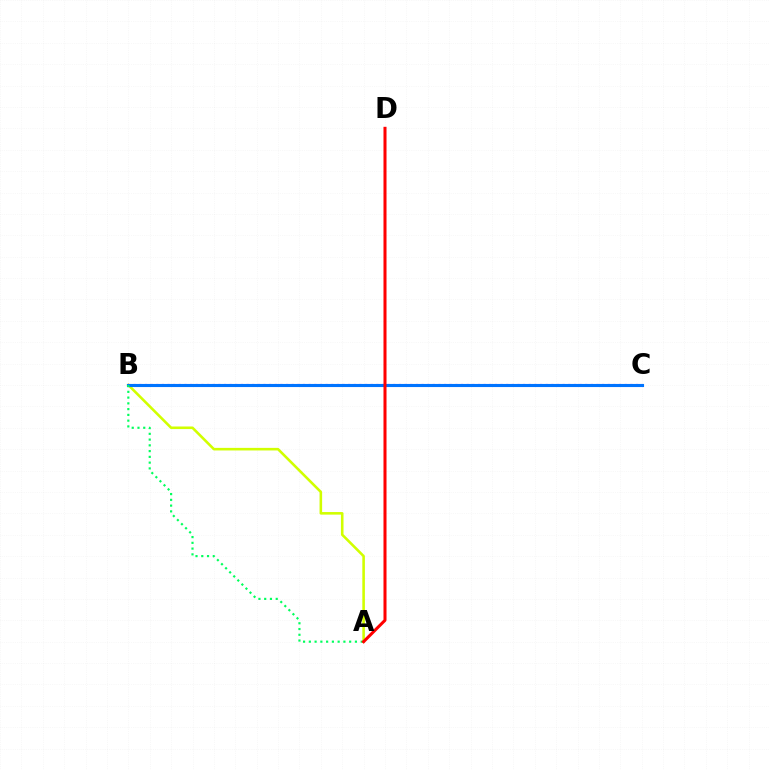{('A', 'B'): [{'color': '#d1ff00', 'line_style': 'solid', 'thickness': 1.86}, {'color': '#00ff5c', 'line_style': 'dotted', 'thickness': 1.57}], ('B', 'C'): [{'color': '#b900ff', 'line_style': 'dotted', 'thickness': 1.53}, {'color': '#0074ff', 'line_style': 'solid', 'thickness': 2.23}], ('A', 'D'): [{'color': '#ff0000', 'line_style': 'solid', 'thickness': 2.18}]}